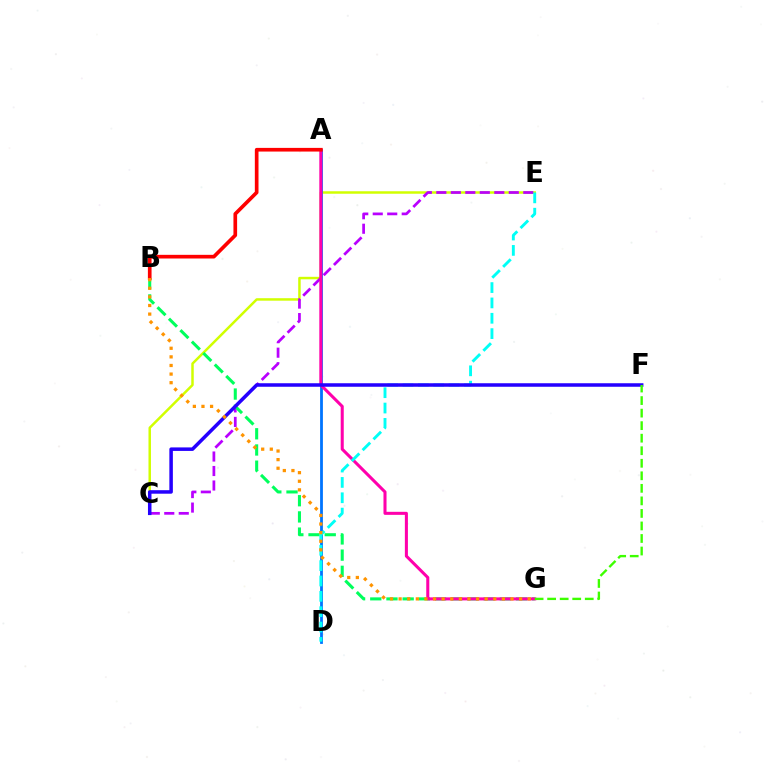{('C', 'E'): [{'color': '#d1ff00', 'line_style': 'solid', 'thickness': 1.79}, {'color': '#b900ff', 'line_style': 'dashed', 'thickness': 1.97}], ('B', 'G'): [{'color': '#00ff5c', 'line_style': 'dashed', 'thickness': 2.2}, {'color': '#ff9400', 'line_style': 'dotted', 'thickness': 2.34}], ('A', 'D'): [{'color': '#0074ff', 'line_style': 'solid', 'thickness': 2.01}], ('A', 'G'): [{'color': '#ff00ac', 'line_style': 'solid', 'thickness': 2.19}], ('D', 'E'): [{'color': '#00fff6', 'line_style': 'dashed', 'thickness': 2.09}], ('A', 'B'): [{'color': '#ff0000', 'line_style': 'solid', 'thickness': 2.64}], ('C', 'F'): [{'color': '#2500ff', 'line_style': 'solid', 'thickness': 2.53}], ('F', 'G'): [{'color': '#3dff00', 'line_style': 'dashed', 'thickness': 1.7}]}